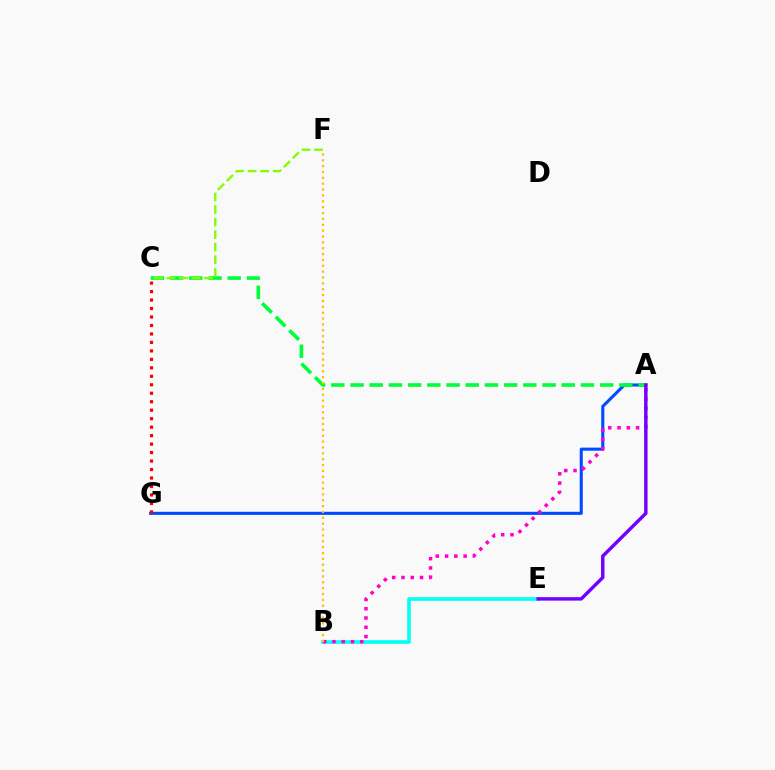{('B', 'E'): [{'color': '#00fff6', 'line_style': 'solid', 'thickness': 2.6}], ('A', 'G'): [{'color': '#004bff', 'line_style': 'solid', 'thickness': 2.22}], ('C', 'G'): [{'color': '#ff0000', 'line_style': 'dotted', 'thickness': 2.3}], ('A', 'C'): [{'color': '#00ff39', 'line_style': 'dashed', 'thickness': 2.61}], ('A', 'B'): [{'color': '#ff00cf', 'line_style': 'dotted', 'thickness': 2.52}], ('A', 'E'): [{'color': '#7200ff', 'line_style': 'solid', 'thickness': 2.48}], ('B', 'F'): [{'color': '#ffbd00', 'line_style': 'dotted', 'thickness': 1.59}], ('C', 'F'): [{'color': '#84ff00', 'line_style': 'dashed', 'thickness': 1.7}]}